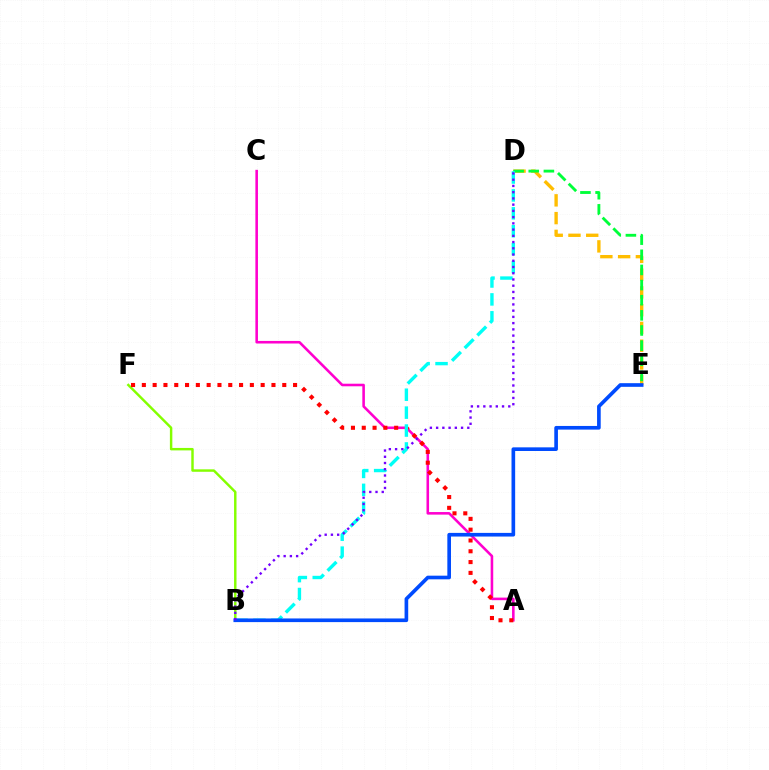{('D', 'E'): [{'color': '#ffbd00', 'line_style': 'dashed', 'thickness': 2.41}, {'color': '#00ff39', 'line_style': 'dashed', 'thickness': 2.06}], ('B', 'F'): [{'color': '#84ff00', 'line_style': 'solid', 'thickness': 1.76}], ('A', 'C'): [{'color': '#ff00cf', 'line_style': 'solid', 'thickness': 1.86}], ('A', 'F'): [{'color': '#ff0000', 'line_style': 'dotted', 'thickness': 2.93}], ('B', 'D'): [{'color': '#00fff6', 'line_style': 'dashed', 'thickness': 2.43}, {'color': '#7200ff', 'line_style': 'dotted', 'thickness': 1.69}], ('B', 'E'): [{'color': '#004bff', 'line_style': 'solid', 'thickness': 2.63}]}